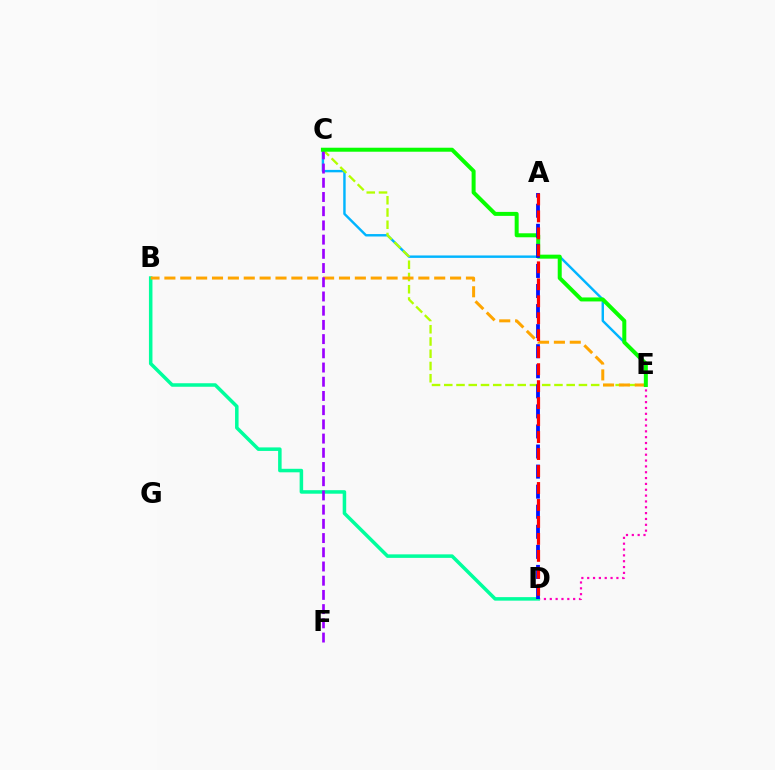{('D', 'E'): [{'color': '#ff00bd', 'line_style': 'dotted', 'thickness': 1.59}], ('C', 'E'): [{'color': '#00b5ff', 'line_style': 'solid', 'thickness': 1.75}, {'color': '#b3ff00', 'line_style': 'dashed', 'thickness': 1.66}, {'color': '#08ff00', 'line_style': 'solid', 'thickness': 2.87}], ('B', 'D'): [{'color': '#00ff9d', 'line_style': 'solid', 'thickness': 2.53}], ('B', 'E'): [{'color': '#ffa500', 'line_style': 'dashed', 'thickness': 2.16}], ('C', 'F'): [{'color': '#9b00ff', 'line_style': 'dashed', 'thickness': 1.93}], ('A', 'D'): [{'color': '#0010ff', 'line_style': 'dashed', 'thickness': 2.73}, {'color': '#ff0000', 'line_style': 'dashed', 'thickness': 2.31}]}